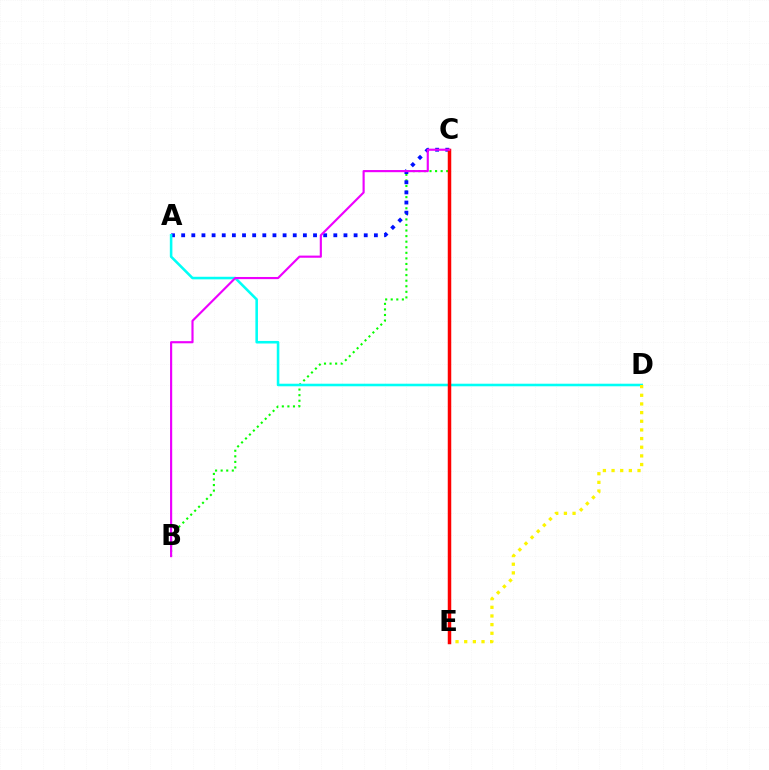{('B', 'C'): [{'color': '#08ff00', 'line_style': 'dotted', 'thickness': 1.51}, {'color': '#ee00ff', 'line_style': 'solid', 'thickness': 1.55}], ('A', 'C'): [{'color': '#0010ff', 'line_style': 'dotted', 'thickness': 2.76}], ('A', 'D'): [{'color': '#00fff6', 'line_style': 'solid', 'thickness': 1.85}], ('D', 'E'): [{'color': '#fcf500', 'line_style': 'dotted', 'thickness': 2.35}], ('C', 'E'): [{'color': '#ff0000', 'line_style': 'solid', 'thickness': 2.51}]}